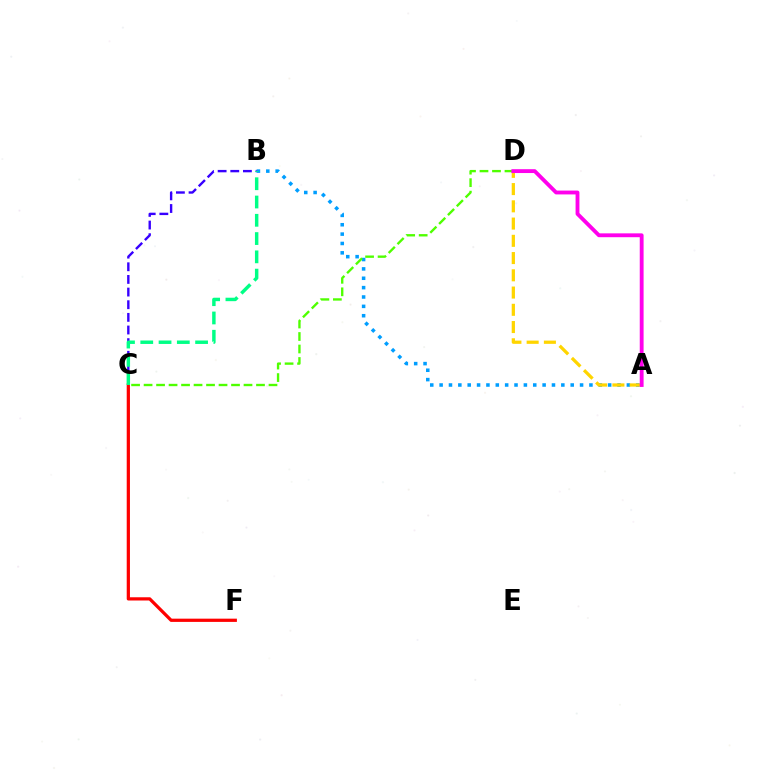{('A', 'B'): [{'color': '#009eff', 'line_style': 'dotted', 'thickness': 2.54}], ('A', 'D'): [{'color': '#ffd500', 'line_style': 'dashed', 'thickness': 2.34}, {'color': '#ff00ed', 'line_style': 'solid', 'thickness': 2.77}], ('B', 'C'): [{'color': '#3700ff', 'line_style': 'dashed', 'thickness': 1.72}, {'color': '#00ff86', 'line_style': 'dashed', 'thickness': 2.48}], ('C', 'D'): [{'color': '#4fff00', 'line_style': 'dashed', 'thickness': 1.7}], ('C', 'F'): [{'color': '#ff0000', 'line_style': 'solid', 'thickness': 2.33}]}